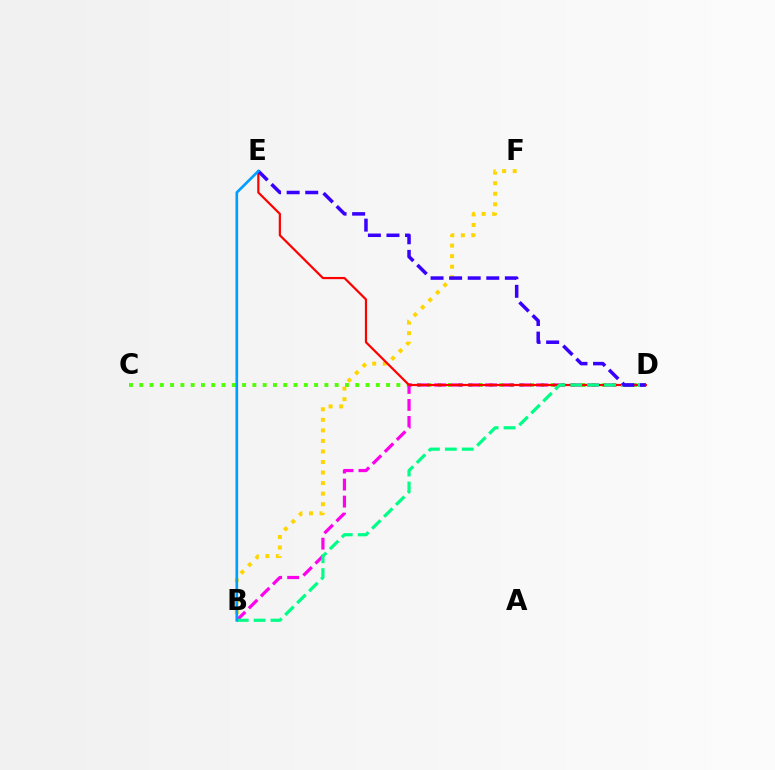{('C', 'D'): [{'color': '#4fff00', 'line_style': 'dotted', 'thickness': 2.79}], ('B', 'D'): [{'color': '#ff00ed', 'line_style': 'dashed', 'thickness': 2.31}, {'color': '#00ff86', 'line_style': 'dashed', 'thickness': 2.29}], ('B', 'F'): [{'color': '#ffd500', 'line_style': 'dotted', 'thickness': 2.87}], ('D', 'E'): [{'color': '#ff0000', 'line_style': 'solid', 'thickness': 1.59}, {'color': '#3700ff', 'line_style': 'dashed', 'thickness': 2.52}], ('B', 'E'): [{'color': '#009eff', 'line_style': 'solid', 'thickness': 1.92}]}